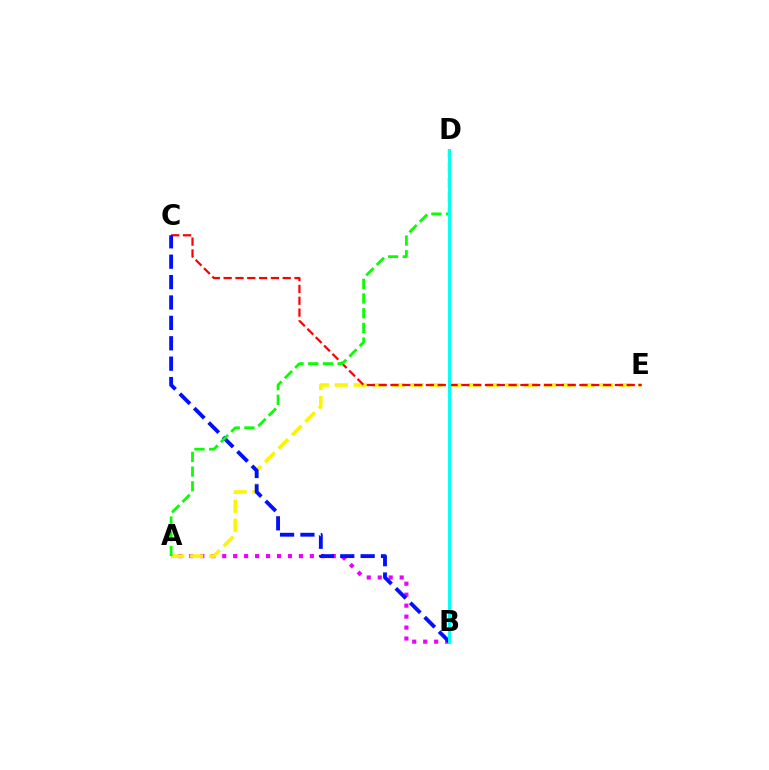{('A', 'B'): [{'color': '#ee00ff', 'line_style': 'dotted', 'thickness': 2.98}], ('A', 'E'): [{'color': '#fcf500', 'line_style': 'dashed', 'thickness': 2.58}], ('C', 'E'): [{'color': '#ff0000', 'line_style': 'dashed', 'thickness': 1.6}], ('B', 'C'): [{'color': '#0010ff', 'line_style': 'dashed', 'thickness': 2.77}], ('A', 'D'): [{'color': '#08ff00', 'line_style': 'dashed', 'thickness': 2.0}], ('B', 'D'): [{'color': '#00fff6', 'line_style': 'solid', 'thickness': 2.1}]}